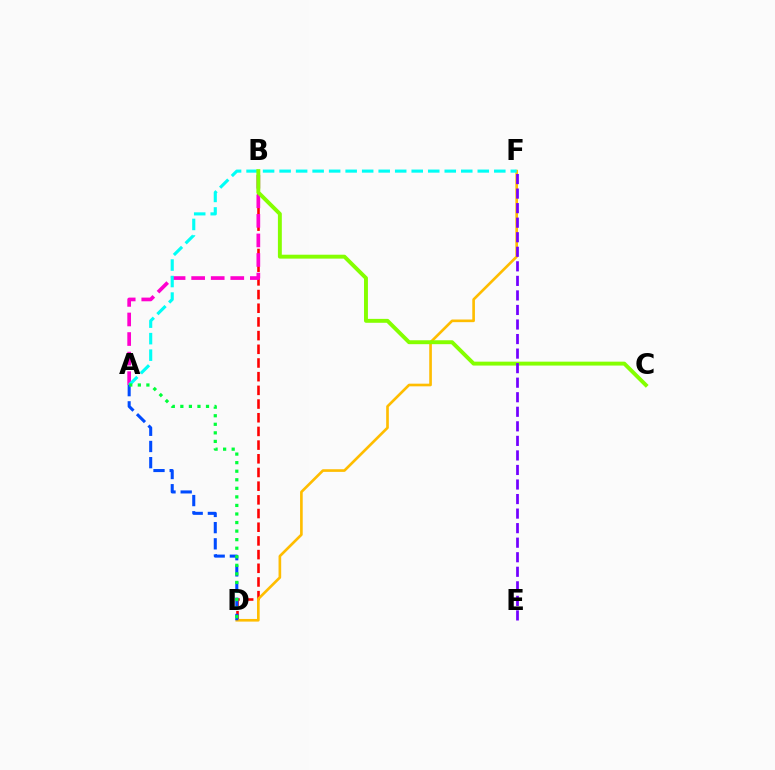{('B', 'D'): [{'color': '#ff0000', 'line_style': 'dashed', 'thickness': 1.86}], ('D', 'F'): [{'color': '#ffbd00', 'line_style': 'solid', 'thickness': 1.91}], ('A', 'B'): [{'color': '#ff00cf', 'line_style': 'dashed', 'thickness': 2.66}], ('A', 'F'): [{'color': '#00fff6', 'line_style': 'dashed', 'thickness': 2.24}], ('A', 'D'): [{'color': '#004bff', 'line_style': 'dashed', 'thickness': 2.2}, {'color': '#00ff39', 'line_style': 'dotted', 'thickness': 2.32}], ('B', 'C'): [{'color': '#84ff00', 'line_style': 'solid', 'thickness': 2.81}], ('E', 'F'): [{'color': '#7200ff', 'line_style': 'dashed', 'thickness': 1.98}]}